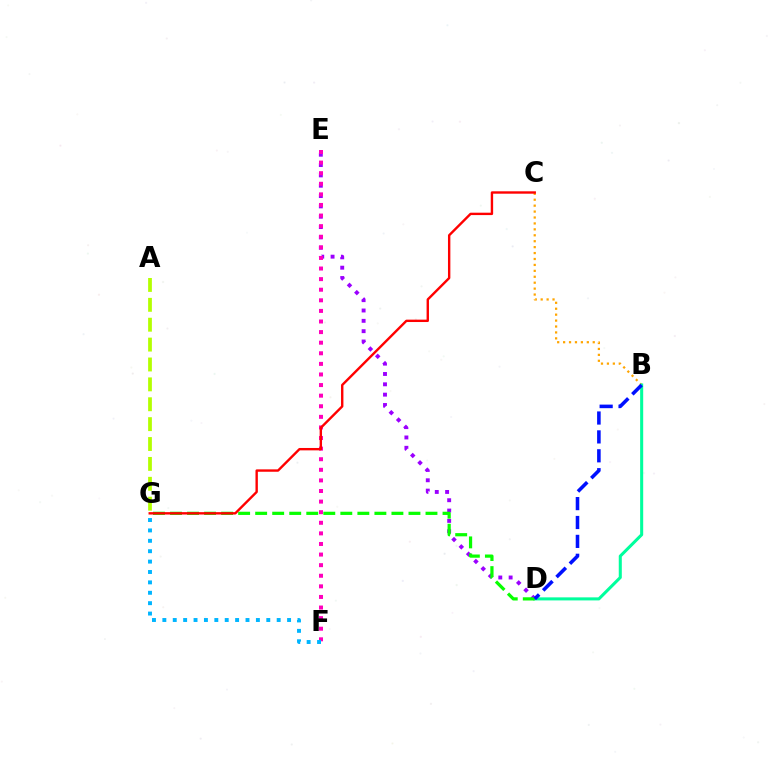{('B', 'C'): [{'color': '#ffa500', 'line_style': 'dotted', 'thickness': 1.61}], ('D', 'E'): [{'color': '#9b00ff', 'line_style': 'dotted', 'thickness': 2.81}], ('E', 'F'): [{'color': '#ff00bd', 'line_style': 'dotted', 'thickness': 2.88}], ('B', 'D'): [{'color': '#00ff9d', 'line_style': 'solid', 'thickness': 2.2}, {'color': '#0010ff', 'line_style': 'dashed', 'thickness': 2.57}], ('D', 'G'): [{'color': '#08ff00', 'line_style': 'dashed', 'thickness': 2.31}], ('F', 'G'): [{'color': '#00b5ff', 'line_style': 'dotted', 'thickness': 2.82}], ('A', 'G'): [{'color': '#b3ff00', 'line_style': 'dashed', 'thickness': 2.7}], ('C', 'G'): [{'color': '#ff0000', 'line_style': 'solid', 'thickness': 1.72}]}